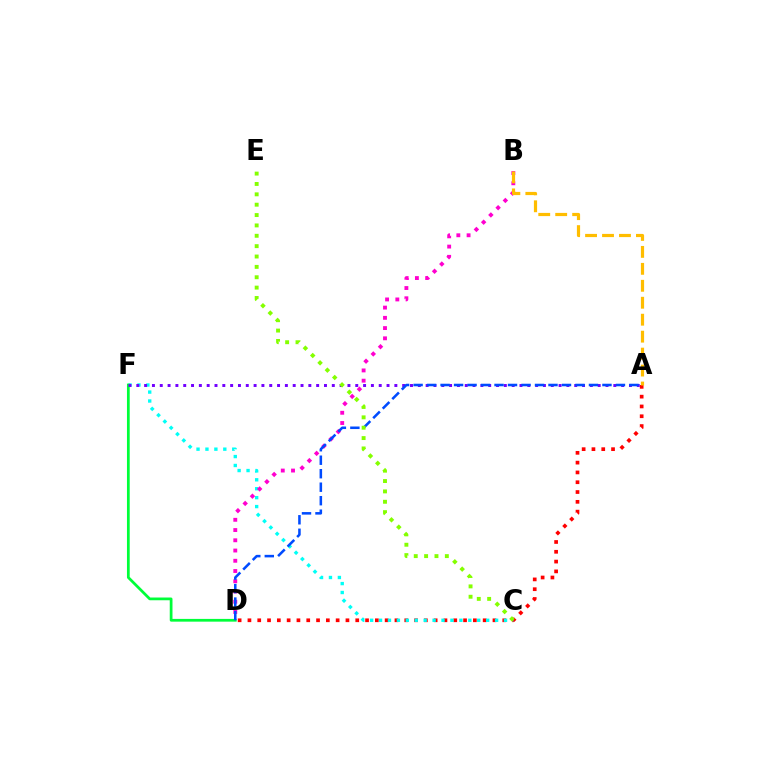{('A', 'D'): [{'color': '#ff0000', 'line_style': 'dotted', 'thickness': 2.66}, {'color': '#004bff', 'line_style': 'dashed', 'thickness': 1.83}], ('C', 'F'): [{'color': '#00fff6', 'line_style': 'dotted', 'thickness': 2.43}], ('D', 'F'): [{'color': '#00ff39', 'line_style': 'solid', 'thickness': 1.98}], ('B', 'D'): [{'color': '#ff00cf', 'line_style': 'dotted', 'thickness': 2.78}], ('A', 'F'): [{'color': '#7200ff', 'line_style': 'dotted', 'thickness': 2.12}], ('A', 'B'): [{'color': '#ffbd00', 'line_style': 'dashed', 'thickness': 2.3}], ('C', 'E'): [{'color': '#84ff00', 'line_style': 'dotted', 'thickness': 2.82}]}